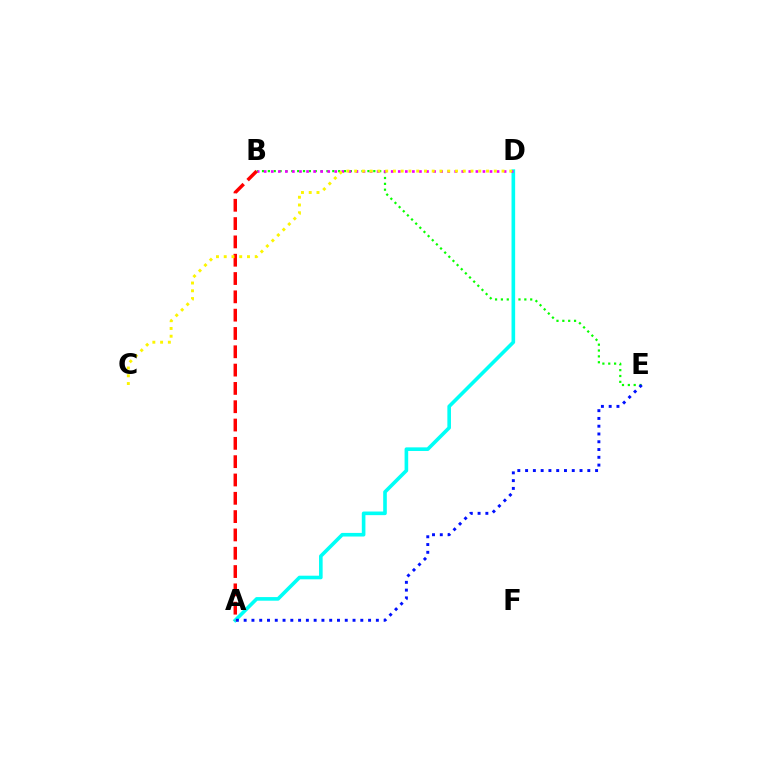{('B', 'E'): [{'color': '#08ff00', 'line_style': 'dotted', 'thickness': 1.59}], ('A', 'D'): [{'color': '#00fff6', 'line_style': 'solid', 'thickness': 2.6}], ('A', 'E'): [{'color': '#0010ff', 'line_style': 'dotted', 'thickness': 2.11}], ('B', 'D'): [{'color': '#ee00ff', 'line_style': 'dotted', 'thickness': 1.92}], ('A', 'B'): [{'color': '#ff0000', 'line_style': 'dashed', 'thickness': 2.49}], ('C', 'D'): [{'color': '#fcf500', 'line_style': 'dotted', 'thickness': 2.11}]}